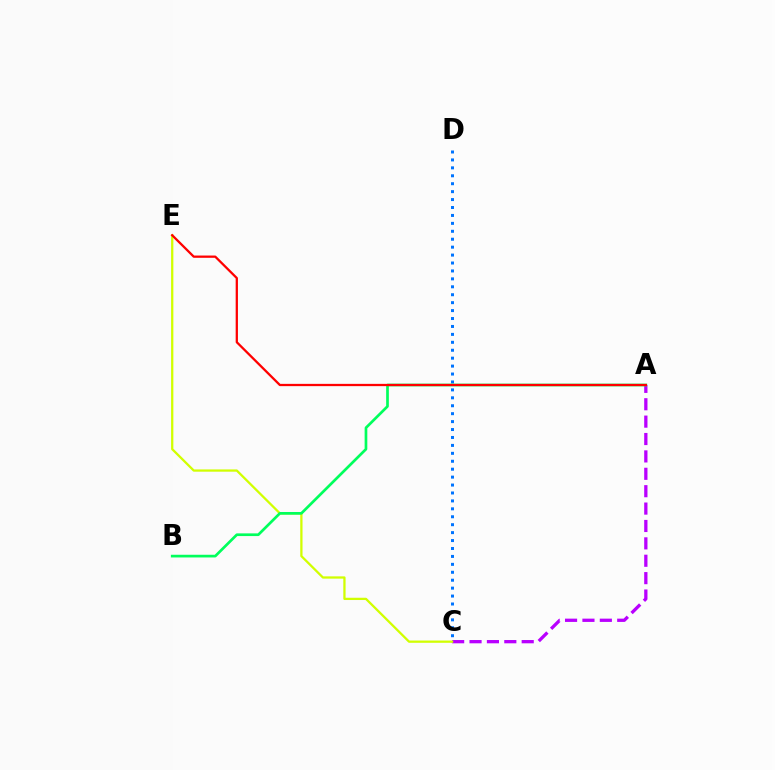{('C', 'D'): [{'color': '#0074ff', 'line_style': 'dotted', 'thickness': 2.15}], ('A', 'C'): [{'color': '#b900ff', 'line_style': 'dashed', 'thickness': 2.36}], ('C', 'E'): [{'color': '#d1ff00', 'line_style': 'solid', 'thickness': 1.63}], ('A', 'B'): [{'color': '#00ff5c', 'line_style': 'solid', 'thickness': 1.94}], ('A', 'E'): [{'color': '#ff0000', 'line_style': 'solid', 'thickness': 1.64}]}